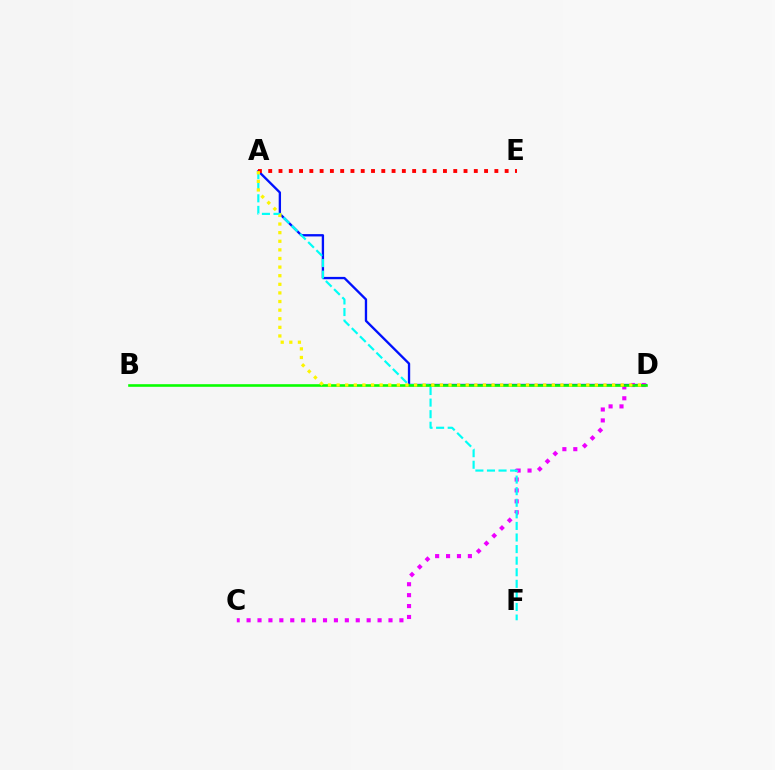{('A', 'D'): [{'color': '#0010ff', 'line_style': 'solid', 'thickness': 1.68}, {'color': '#fcf500', 'line_style': 'dotted', 'thickness': 2.34}], ('C', 'D'): [{'color': '#ee00ff', 'line_style': 'dotted', 'thickness': 2.97}], ('A', 'F'): [{'color': '#00fff6', 'line_style': 'dashed', 'thickness': 1.57}], ('B', 'D'): [{'color': '#08ff00', 'line_style': 'solid', 'thickness': 1.88}], ('A', 'E'): [{'color': '#ff0000', 'line_style': 'dotted', 'thickness': 2.79}]}